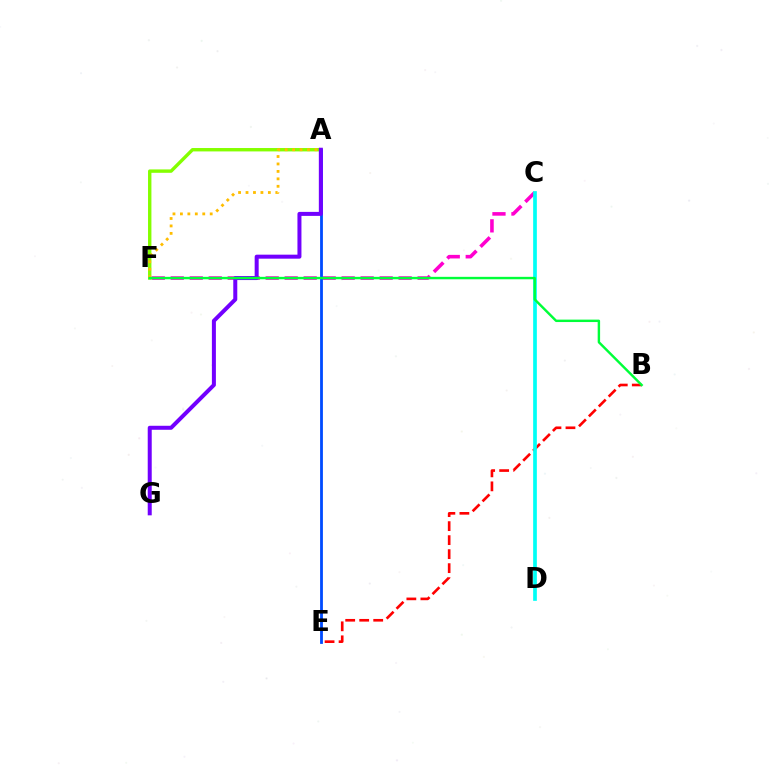{('C', 'F'): [{'color': '#ff00cf', 'line_style': 'dashed', 'thickness': 2.58}], ('B', 'E'): [{'color': '#ff0000', 'line_style': 'dashed', 'thickness': 1.9}], ('C', 'D'): [{'color': '#00fff6', 'line_style': 'solid', 'thickness': 2.66}], ('A', 'F'): [{'color': '#84ff00', 'line_style': 'solid', 'thickness': 2.44}, {'color': '#ffbd00', 'line_style': 'dotted', 'thickness': 2.02}], ('A', 'E'): [{'color': '#004bff', 'line_style': 'solid', 'thickness': 2.02}], ('A', 'G'): [{'color': '#7200ff', 'line_style': 'solid', 'thickness': 2.88}], ('B', 'F'): [{'color': '#00ff39', 'line_style': 'solid', 'thickness': 1.75}]}